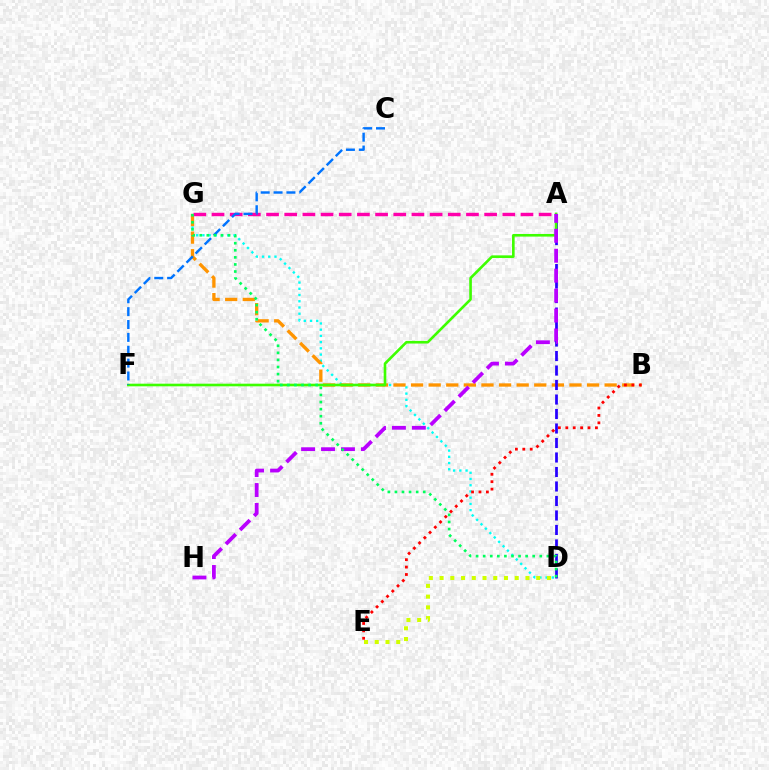{('D', 'G'): [{'color': '#00fff6', 'line_style': 'dotted', 'thickness': 1.69}, {'color': '#00ff5c', 'line_style': 'dotted', 'thickness': 1.92}], ('D', 'E'): [{'color': '#d1ff00', 'line_style': 'dotted', 'thickness': 2.92}], ('B', 'G'): [{'color': '#ff9400', 'line_style': 'dashed', 'thickness': 2.39}], ('A', 'D'): [{'color': '#2500ff', 'line_style': 'dashed', 'thickness': 1.97}], ('A', 'F'): [{'color': '#3dff00', 'line_style': 'solid', 'thickness': 1.89}], ('A', 'H'): [{'color': '#b900ff', 'line_style': 'dashed', 'thickness': 2.71}], ('A', 'G'): [{'color': '#ff00ac', 'line_style': 'dashed', 'thickness': 2.47}], ('C', 'F'): [{'color': '#0074ff', 'line_style': 'dashed', 'thickness': 1.75}], ('B', 'E'): [{'color': '#ff0000', 'line_style': 'dotted', 'thickness': 2.01}]}